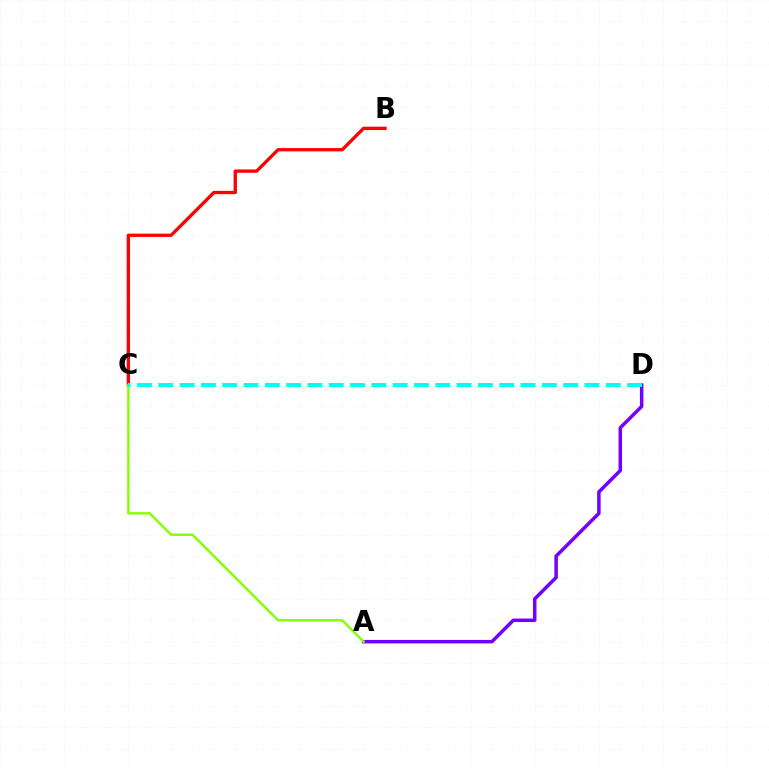{('B', 'C'): [{'color': '#ff0000', 'line_style': 'solid', 'thickness': 2.38}], ('A', 'D'): [{'color': '#7200ff', 'line_style': 'solid', 'thickness': 2.51}], ('A', 'C'): [{'color': '#84ff00', 'line_style': 'solid', 'thickness': 1.72}], ('C', 'D'): [{'color': '#00fff6', 'line_style': 'dashed', 'thickness': 2.89}]}